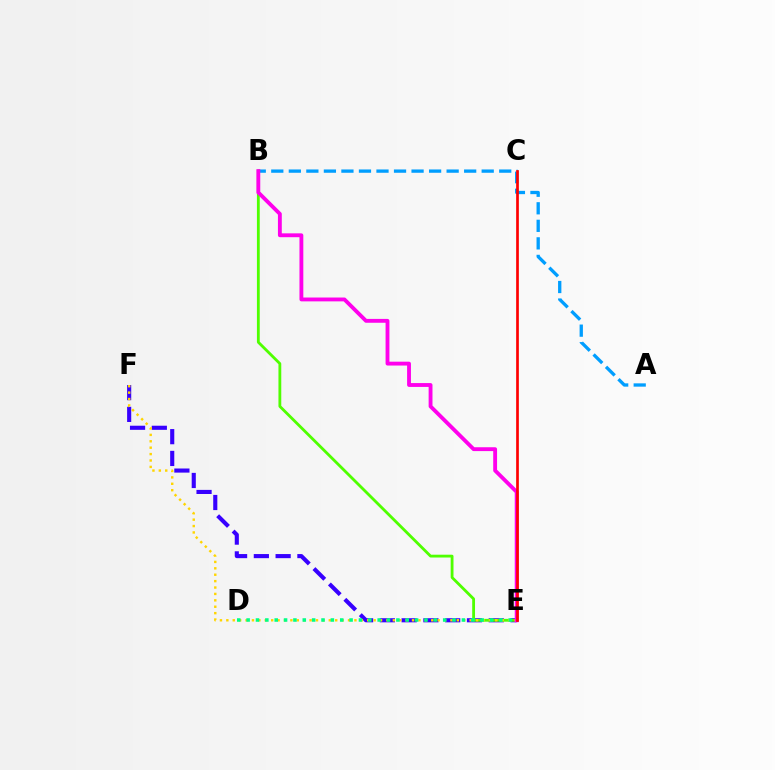{('E', 'F'): [{'color': '#3700ff', 'line_style': 'dashed', 'thickness': 2.96}, {'color': '#ffd500', 'line_style': 'dotted', 'thickness': 1.74}], ('A', 'B'): [{'color': '#009eff', 'line_style': 'dashed', 'thickness': 2.38}], ('B', 'E'): [{'color': '#4fff00', 'line_style': 'solid', 'thickness': 2.03}, {'color': '#ff00ed', 'line_style': 'solid', 'thickness': 2.77}], ('D', 'E'): [{'color': '#00ff86', 'line_style': 'dotted', 'thickness': 2.54}], ('C', 'E'): [{'color': '#ff0000', 'line_style': 'solid', 'thickness': 1.94}]}